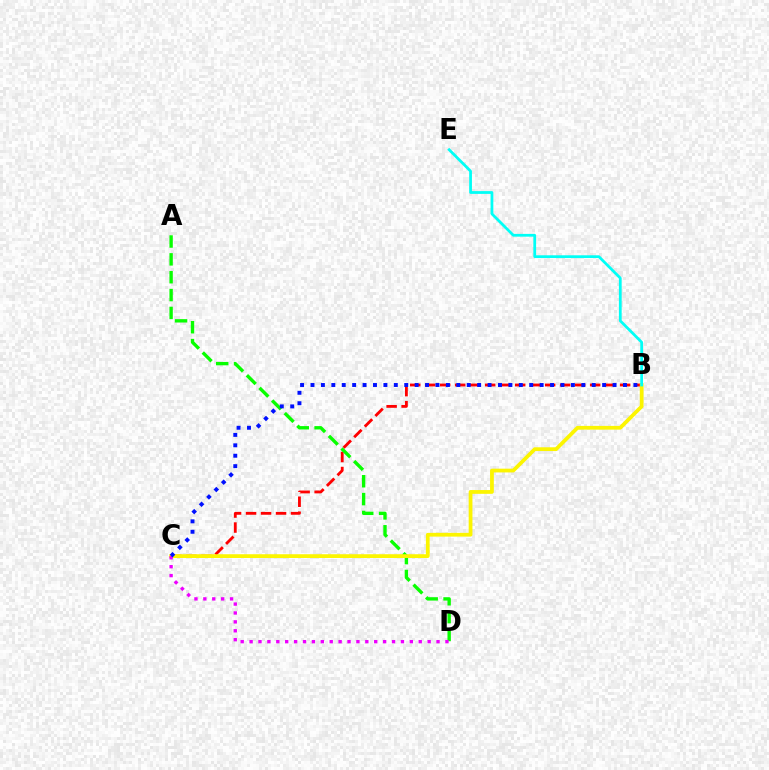{('B', 'C'): [{'color': '#ff0000', 'line_style': 'dashed', 'thickness': 2.04}, {'color': '#fcf500', 'line_style': 'solid', 'thickness': 2.71}, {'color': '#0010ff', 'line_style': 'dotted', 'thickness': 2.83}], ('A', 'D'): [{'color': '#08ff00', 'line_style': 'dashed', 'thickness': 2.43}], ('C', 'D'): [{'color': '#ee00ff', 'line_style': 'dotted', 'thickness': 2.42}], ('B', 'E'): [{'color': '#00fff6', 'line_style': 'solid', 'thickness': 1.99}]}